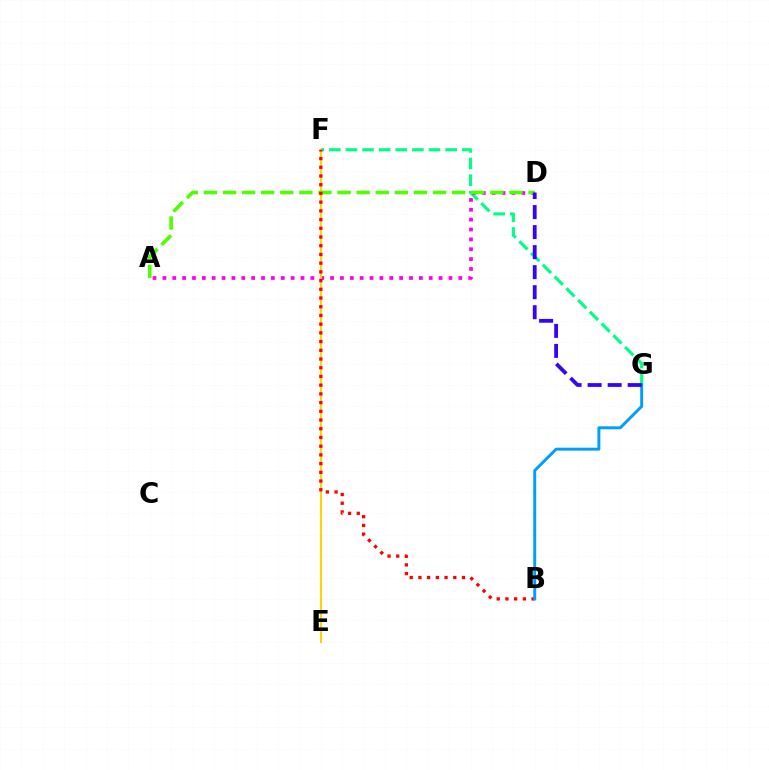{('F', 'G'): [{'color': '#00ff86', 'line_style': 'dashed', 'thickness': 2.26}], ('A', 'D'): [{'color': '#ff00ed', 'line_style': 'dotted', 'thickness': 2.68}, {'color': '#4fff00', 'line_style': 'dashed', 'thickness': 2.59}], ('E', 'F'): [{'color': '#ffd500', 'line_style': 'solid', 'thickness': 1.51}], ('B', 'F'): [{'color': '#ff0000', 'line_style': 'dotted', 'thickness': 2.37}], ('B', 'G'): [{'color': '#009eff', 'line_style': 'solid', 'thickness': 2.12}], ('D', 'G'): [{'color': '#3700ff', 'line_style': 'dashed', 'thickness': 2.72}]}